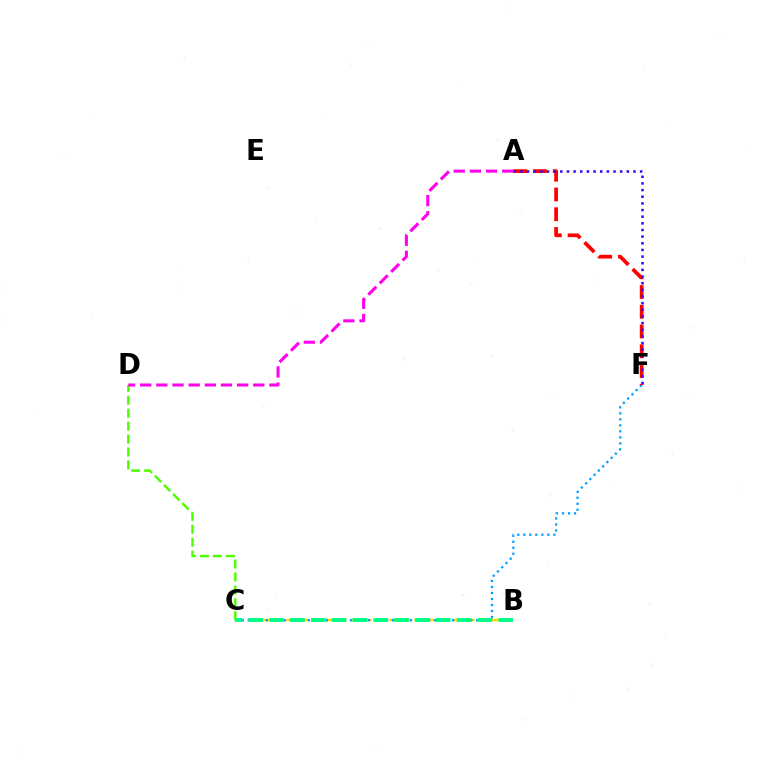{('B', 'C'): [{'color': '#ffd500', 'line_style': 'dashed', 'thickness': 1.74}, {'color': '#00ff86', 'line_style': 'dashed', 'thickness': 2.83}], ('C', 'D'): [{'color': '#4fff00', 'line_style': 'dashed', 'thickness': 1.76}], ('C', 'F'): [{'color': '#009eff', 'line_style': 'dotted', 'thickness': 1.63}], ('A', 'D'): [{'color': '#ff00ed', 'line_style': 'dashed', 'thickness': 2.19}], ('A', 'F'): [{'color': '#ff0000', 'line_style': 'dashed', 'thickness': 2.68}, {'color': '#3700ff', 'line_style': 'dotted', 'thickness': 1.81}]}